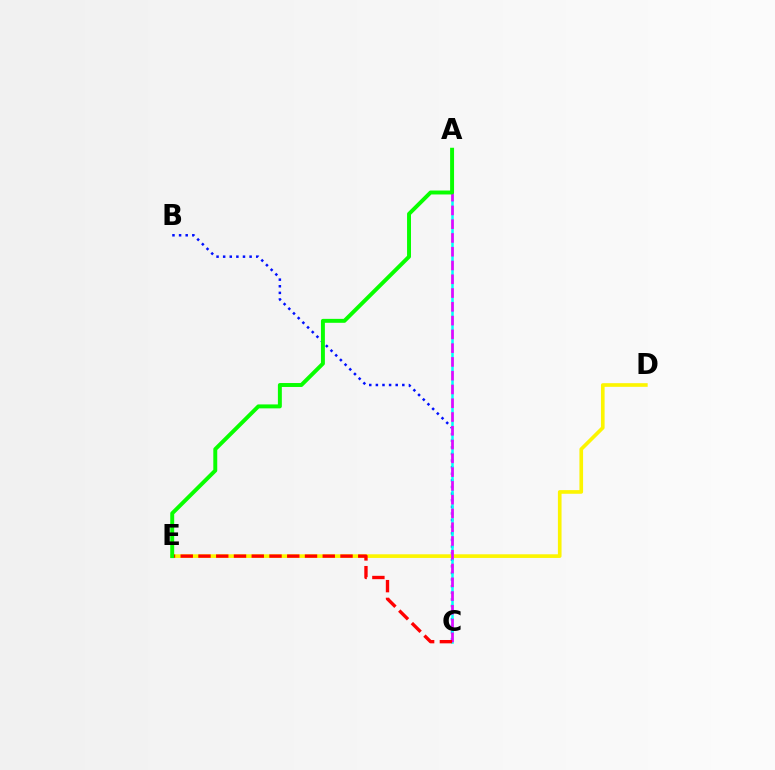{('D', 'E'): [{'color': '#fcf500', 'line_style': 'solid', 'thickness': 2.63}], ('B', 'C'): [{'color': '#0010ff', 'line_style': 'dotted', 'thickness': 1.8}], ('A', 'C'): [{'color': '#00fff6', 'line_style': 'solid', 'thickness': 1.82}, {'color': '#ee00ff', 'line_style': 'dashed', 'thickness': 1.87}], ('C', 'E'): [{'color': '#ff0000', 'line_style': 'dashed', 'thickness': 2.41}], ('A', 'E'): [{'color': '#08ff00', 'line_style': 'solid', 'thickness': 2.84}]}